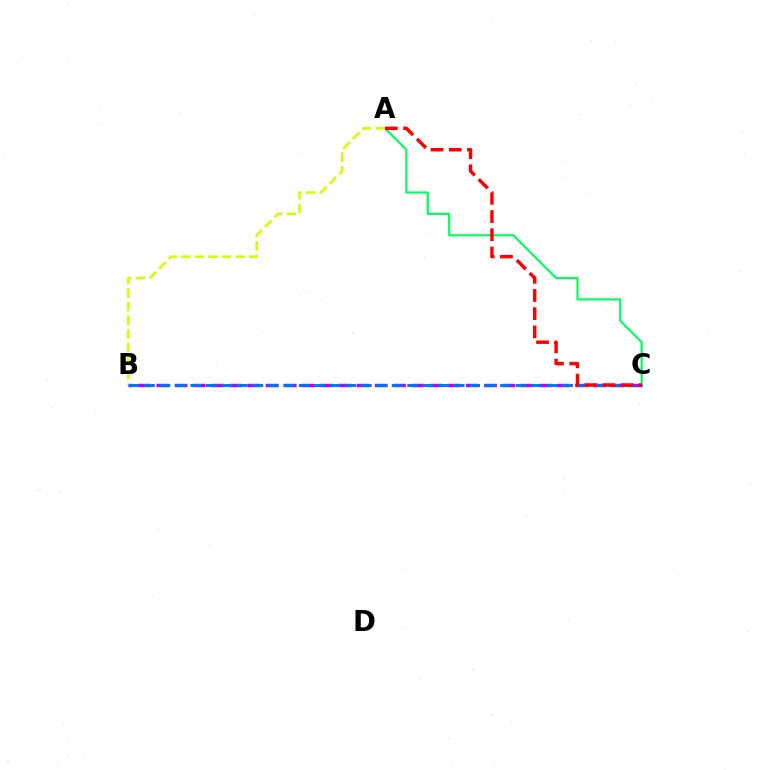{('B', 'C'): [{'color': '#b900ff', 'line_style': 'dashed', 'thickness': 2.47}, {'color': '#0074ff', 'line_style': 'dashed', 'thickness': 2.1}], ('A', 'C'): [{'color': '#00ff5c', 'line_style': 'solid', 'thickness': 1.56}, {'color': '#ff0000', 'line_style': 'dashed', 'thickness': 2.47}], ('A', 'B'): [{'color': '#d1ff00', 'line_style': 'dashed', 'thickness': 1.84}]}